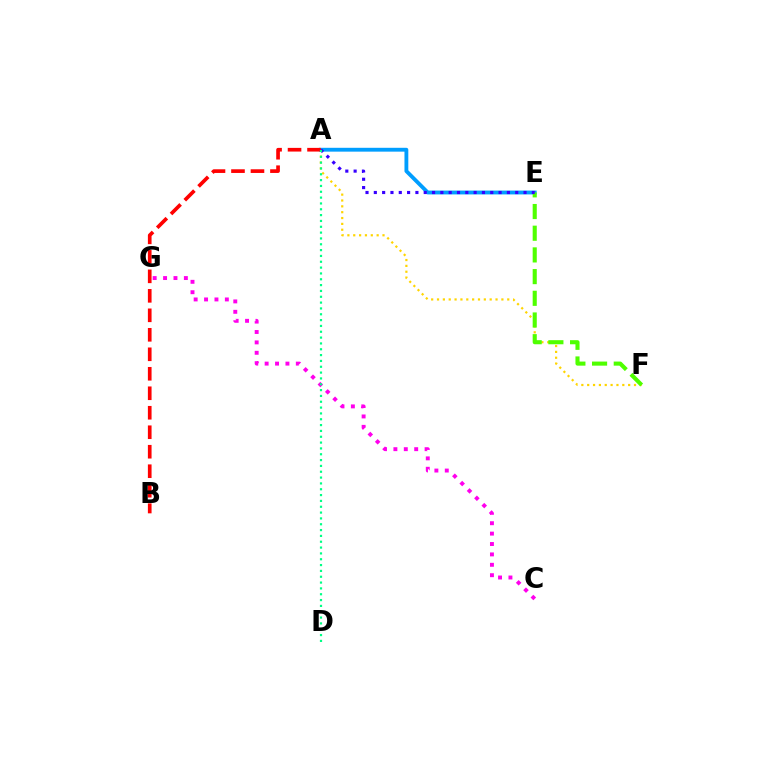{('A', 'E'): [{'color': '#009eff', 'line_style': 'solid', 'thickness': 2.77}, {'color': '#3700ff', 'line_style': 'dotted', 'thickness': 2.26}], ('A', 'F'): [{'color': '#ffd500', 'line_style': 'dotted', 'thickness': 1.59}], ('E', 'F'): [{'color': '#4fff00', 'line_style': 'dashed', 'thickness': 2.95}], ('A', 'B'): [{'color': '#ff0000', 'line_style': 'dashed', 'thickness': 2.65}], ('C', 'G'): [{'color': '#ff00ed', 'line_style': 'dotted', 'thickness': 2.82}], ('A', 'D'): [{'color': '#00ff86', 'line_style': 'dotted', 'thickness': 1.58}]}